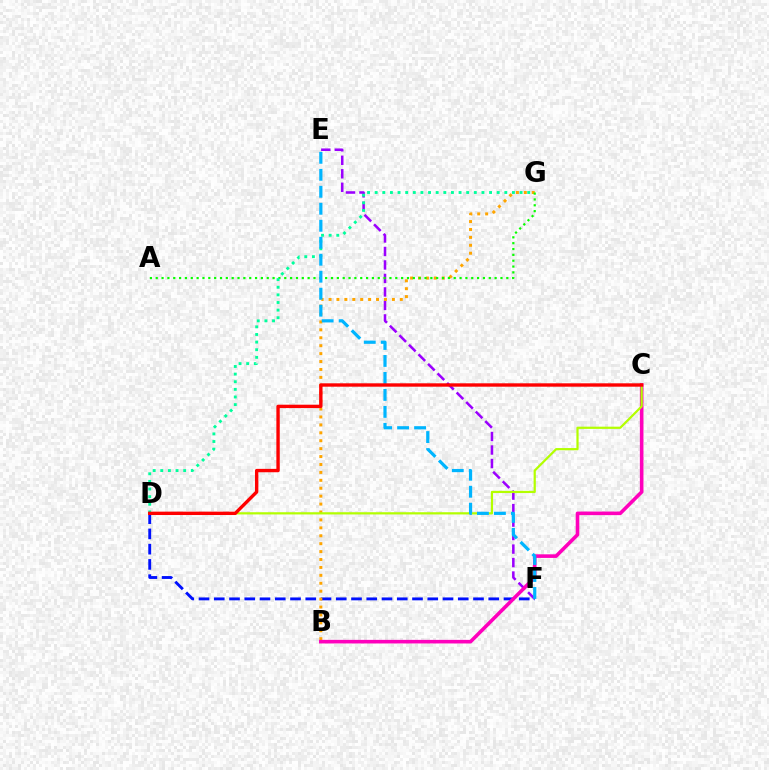{('E', 'F'): [{'color': '#9b00ff', 'line_style': 'dashed', 'thickness': 1.83}, {'color': '#00b5ff', 'line_style': 'dashed', 'thickness': 2.31}], ('D', 'F'): [{'color': '#0010ff', 'line_style': 'dashed', 'thickness': 2.07}], ('B', 'G'): [{'color': '#ffa500', 'line_style': 'dotted', 'thickness': 2.15}], ('B', 'C'): [{'color': '#ff00bd', 'line_style': 'solid', 'thickness': 2.59}], ('C', 'D'): [{'color': '#b3ff00', 'line_style': 'solid', 'thickness': 1.59}, {'color': '#ff0000', 'line_style': 'solid', 'thickness': 2.43}], ('A', 'G'): [{'color': '#08ff00', 'line_style': 'dotted', 'thickness': 1.59}], ('D', 'G'): [{'color': '#00ff9d', 'line_style': 'dotted', 'thickness': 2.07}]}